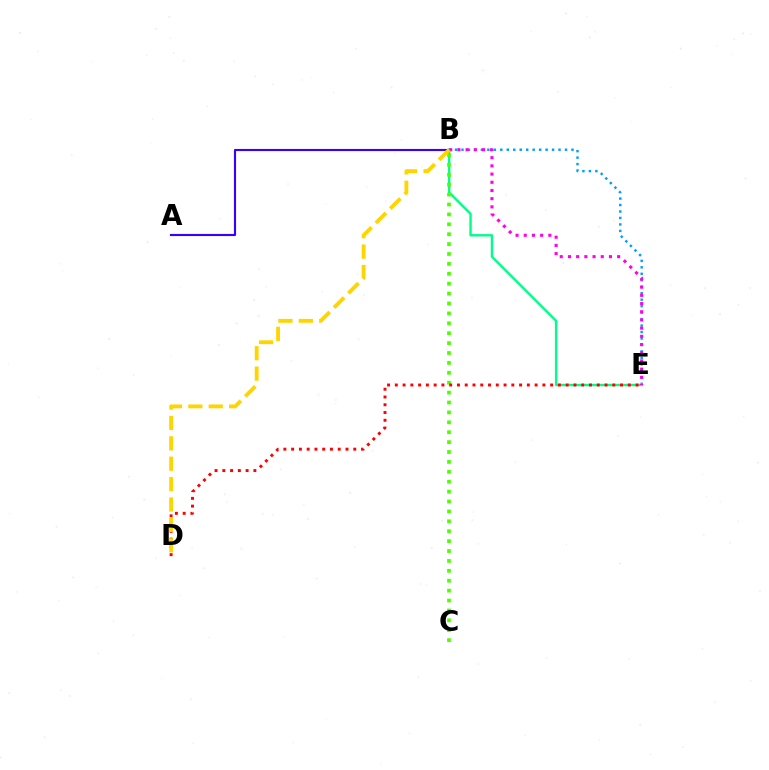{('A', 'B'): [{'color': '#3700ff', 'line_style': 'solid', 'thickness': 1.54}], ('B', 'E'): [{'color': '#009eff', 'line_style': 'dotted', 'thickness': 1.76}, {'color': '#00ff86', 'line_style': 'solid', 'thickness': 1.72}, {'color': '#ff00ed', 'line_style': 'dotted', 'thickness': 2.23}], ('B', 'C'): [{'color': '#4fff00', 'line_style': 'dotted', 'thickness': 2.69}], ('D', 'E'): [{'color': '#ff0000', 'line_style': 'dotted', 'thickness': 2.11}], ('B', 'D'): [{'color': '#ffd500', 'line_style': 'dashed', 'thickness': 2.77}]}